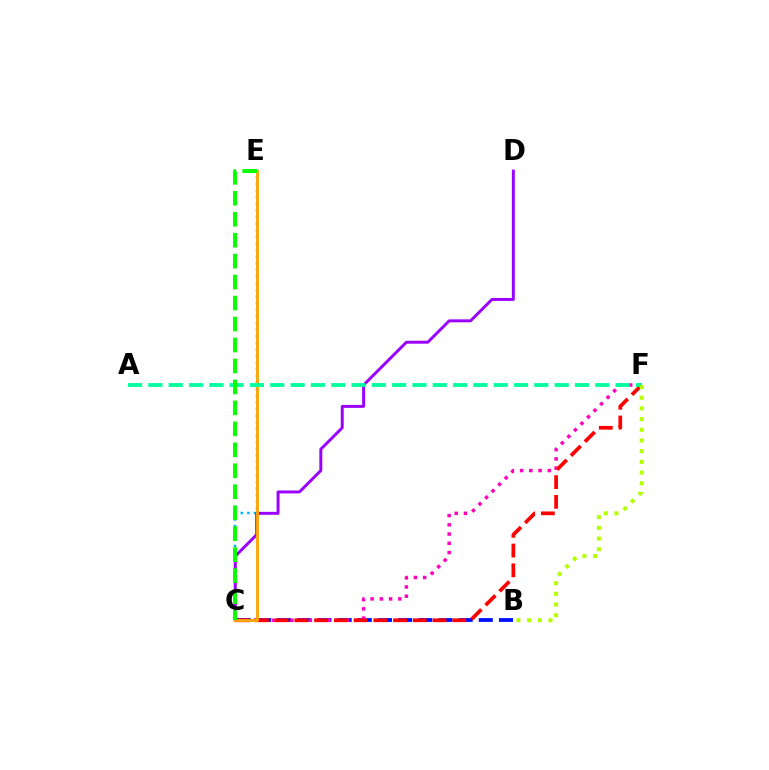{('B', 'C'): [{'color': '#0010ff', 'line_style': 'dashed', 'thickness': 2.74}], ('C', 'F'): [{'color': '#ff00bd', 'line_style': 'dotted', 'thickness': 2.51}, {'color': '#ff0000', 'line_style': 'dashed', 'thickness': 2.68}], ('C', 'E'): [{'color': '#00b5ff', 'line_style': 'dotted', 'thickness': 1.8}, {'color': '#ffa500', 'line_style': 'solid', 'thickness': 2.04}, {'color': '#08ff00', 'line_style': 'dashed', 'thickness': 2.85}], ('C', 'D'): [{'color': '#9b00ff', 'line_style': 'solid', 'thickness': 2.12}], ('A', 'F'): [{'color': '#00ff9d', 'line_style': 'dashed', 'thickness': 2.76}], ('B', 'F'): [{'color': '#b3ff00', 'line_style': 'dotted', 'thickness': 2.91}]}